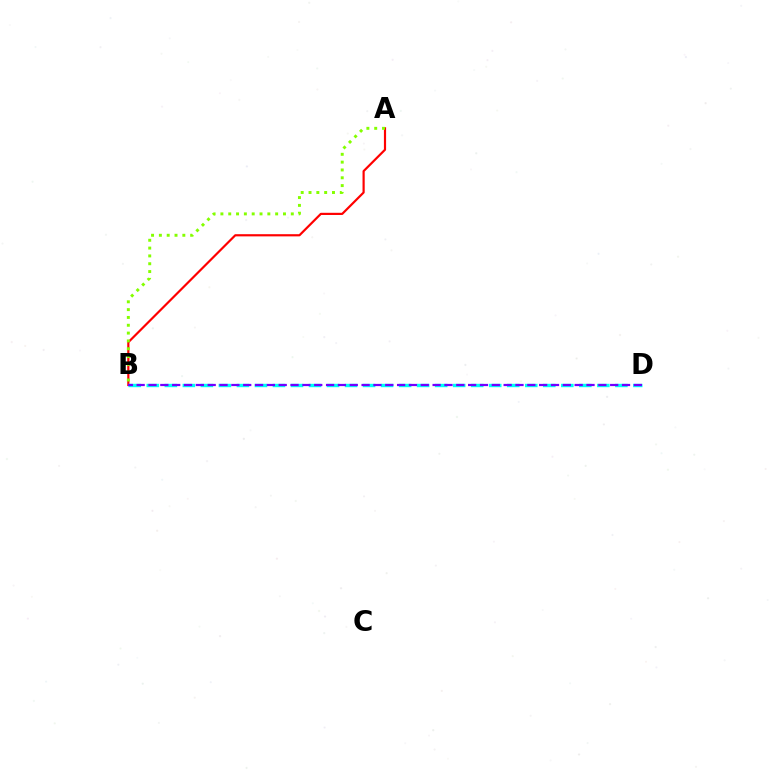{('A', 'B'): [{'color': '#ff0000', 'line_style': 'solid', 'thickness': 1.57}, {'color': '#84ff00', 'line_style': 'dotted', 'thickness': 2.13}], ('B', 'D'): [{'color': '#00fff6', 'line_style': 'dashed', 'thickness': 2.45}, {'color': '#7200ff', 'line_style': 'dashed', 'thickness': 1.61}]}